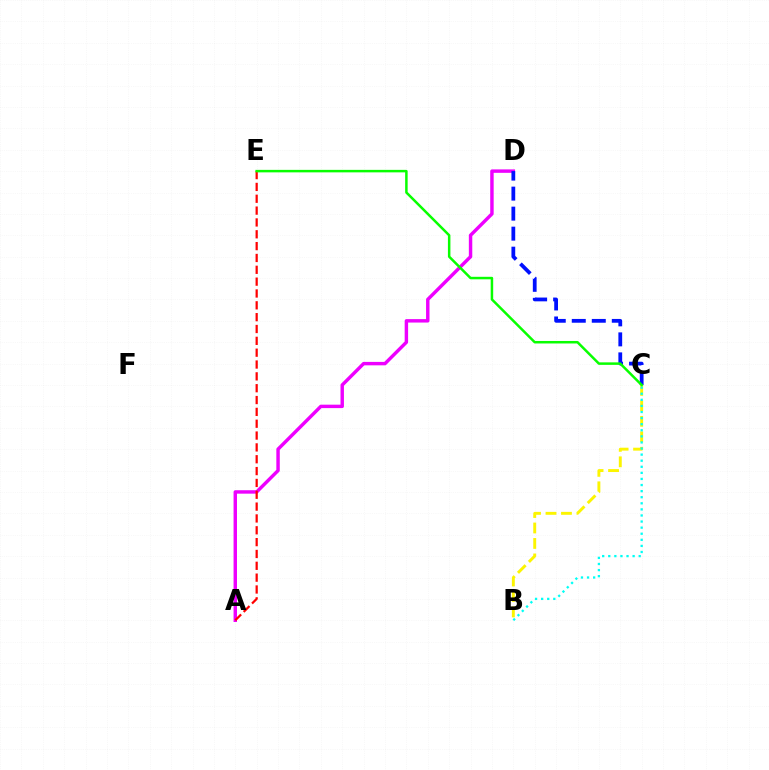{('B', 'C'): [{'color': '#fcf500', 'line_style': 'dashed', 'thickness': 2.1}, {'color': '#00fff6', 'line_style': 'dotted', 'thickness': 1.65}], ('A', 'D'): [{'color': '#ee00ff', 'line_style': 'solid', 'thickness': 2.47}], ('A', 'E'): [{'color': '#ff0000', 'line_style': 'dashed', 'thickness': 1.61}], ('C', 'D'): [{'color': '#0010ff', 'line_style': 'dashed', 'thickness': 2.72}], ('C', 'E'): [{'color': '#08ff00', 'line_style': 'solid', 'thickness': 1.8}]}